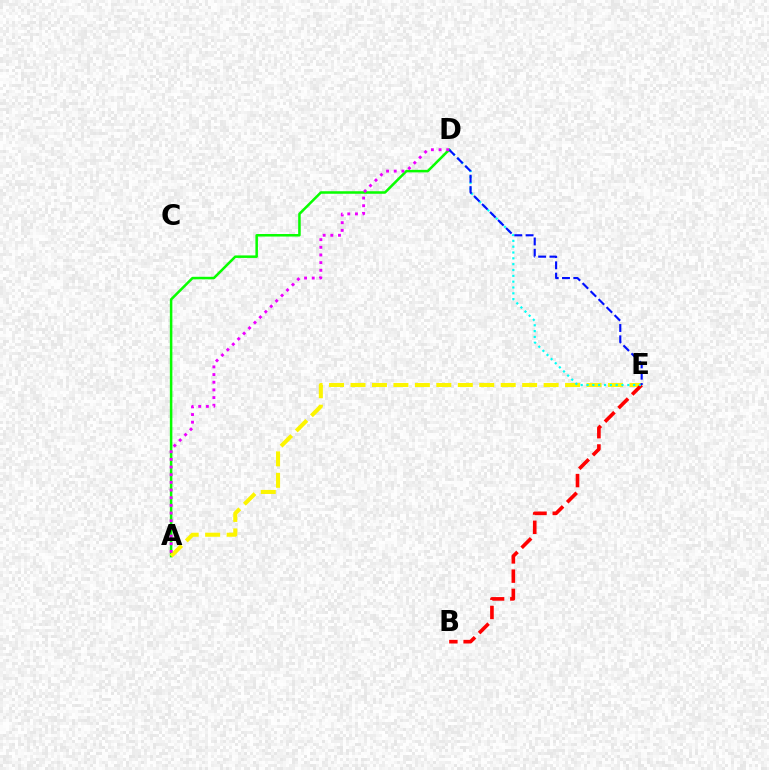{('A', 'D'): [{'color': '#08ff00', 'line_style': 'solid', 'thickness': 1.81}, {'color': '#ee00ff', 'line_style': 'dotted', 'thickness': 2.08}], ('A', 'E'): [{'color': '#fcf500', 'line_style': 'dashed', 'thickness': 2.91}], ('B', 'E'): [{'color': '#ff0000', 'line_style': 'dashed', 'thickness': 2.61}], ('D', 'E'): [{'color': '#00fff6', 'line_style': 'dotted', 'thickness': 1.58}, {'color': '#0010ff', 'line_style': 'dashed', 'thickness': 1.54}]}